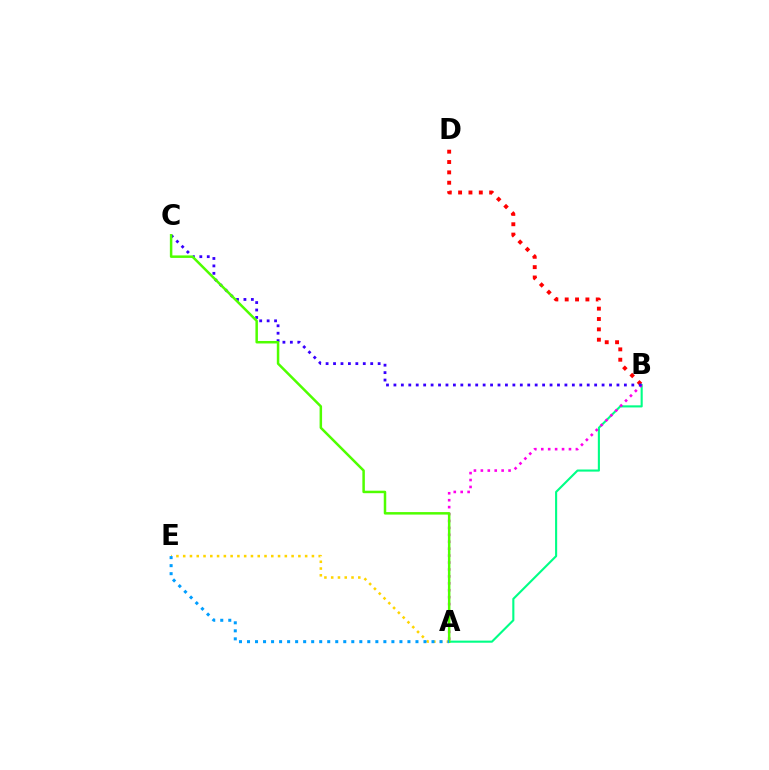{('A', 'B'): [{'color': '#00ff86', 'line_style': 'solid', 'thickness': 1.52}, {'color': '#ff00ed', 'line_style': 'dotted', 'thickness': 1.88}], ('B', 'D'): [{'color': '#ff0000', 'line_style': 'dotted', 'thickness': 2.81}], ('A', 'E'): [{'color': '#ffd500', 'line_style': 'dotted', 'thickness': 1.84}, {'color': '#009eff', 'line_style': 'dotted', 'thickness': 2.18}], ('B', 'C'): [{'color': '#3700ff', 'line_style': 'dotted', 'thickness': 2.02}], ('A', 'C'): [{'color': '#4fff00', 'line_style': 'solid', 'thickness': 1.8}]}